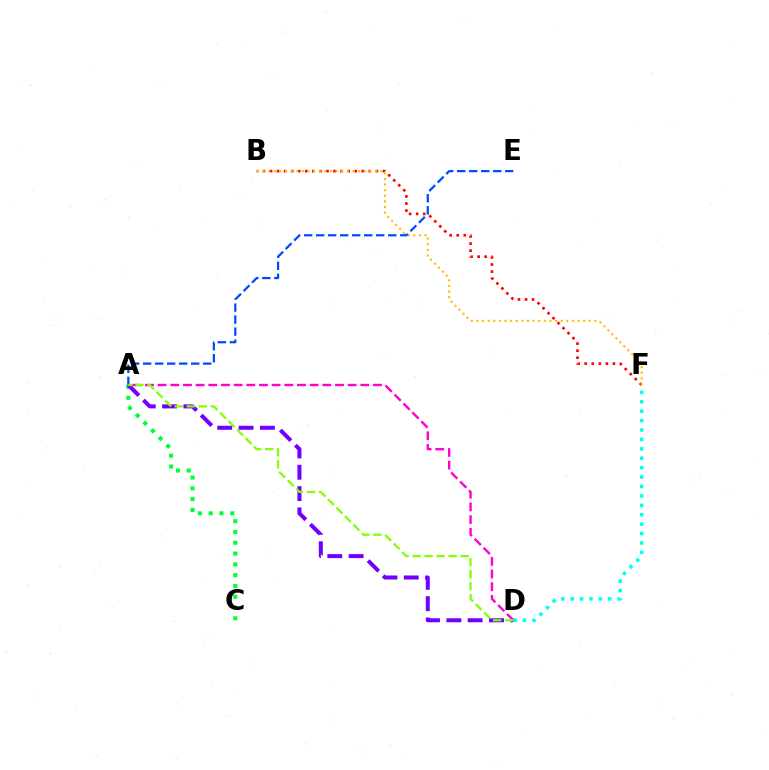{('A', 'C'): [{'color': '#00ff39', 'line_style': 'dotted', 'thickness': 2.93}], ('D', 'F'): [{'color': '#00fff6', 'line_style': 'dotted', 'thickness': 2.56}], ('B', 'F'): [{'color': '#ff0000', 'line_style': 'dotted', 'thickness': 1.92}, {'color': '#ffbd00', 'line_style': 'dotted', 'thickness': 1.53}], ('A', 'D'): [{'color': '#7200ff', 'line_style': 'dashed', 'thickness': 2.9}, {'color': '#ff00cf', 'line_style': 'dashed', 'thickness': 1.72}, {'color': '#84ff00', 'line_style': 'dashed', 'thickness': 1.63}], ('A', 'E'): [{'color': '#004bff', 'line_style': 'dashed', 'thickness': 1.63}]}